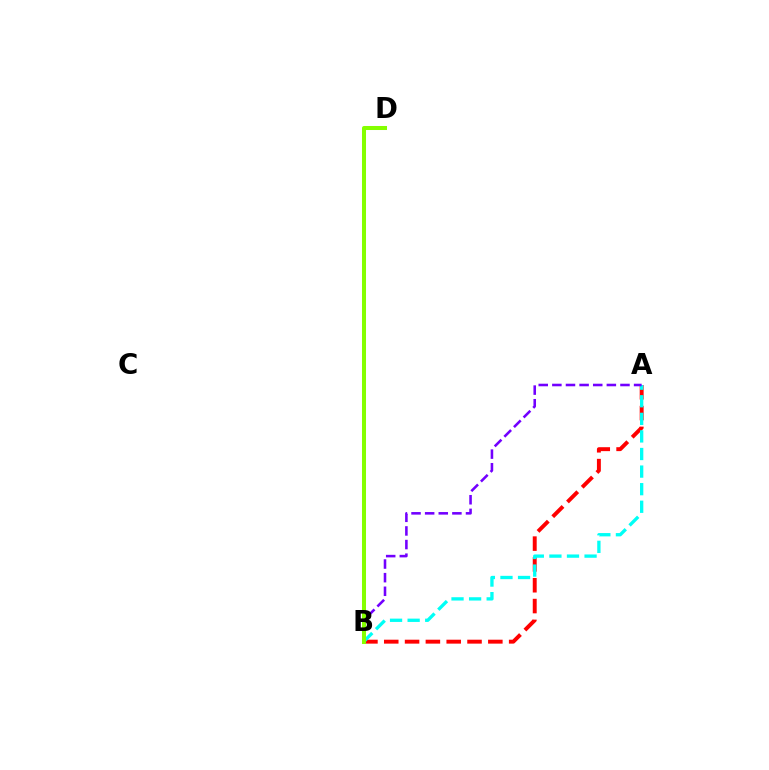{('A', 'B'): [{'color': '#ff0000', 'line_style': 'dashed', 'thickness': 2.83}, {'color': '#00fff6', 'line_style': 'dashed', 'thickness': 2.39}, {'color': '#7200ff', 'line_style': 'dashed', 'thickness': 1.85}], ('B', 'D'): [{'color': '#84ff00', 'line_style': 'solid', 'thickness': 2.91}]}